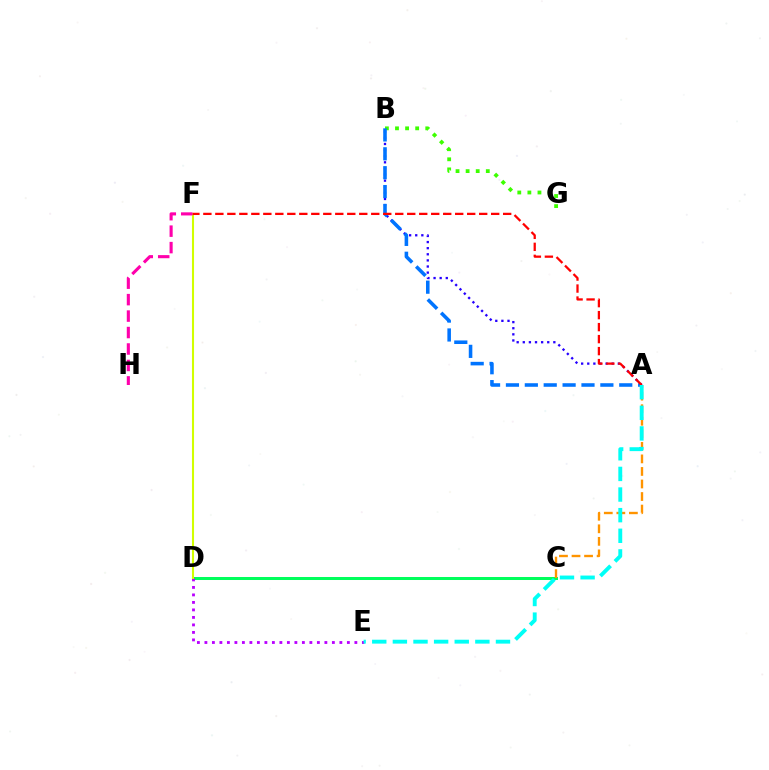{('C', 'D'): [{'color': '#00ff5c', 'line_style': 'solid', 'thickness': 2.17}], ('D', 'E'): [{'color': '#b900ff', 'line_style': 'dotted', 'thickness': 2.04}], ('D', 'F'): [{'color': '#d1ff00', 'line_style': 'solid', 'thickness': 1.5}], ('A', 'C'): [{'color': '#ff9400', 'line_style': 'dashed', 'thickness': 1.7}], ('A', 'B'): [{'color': '#2500ff', 'line_style': 'dotted', 'thickness': 1.66}, {'color': '#0074ff', 'line_style': 'dashed', 'thickness': 2.57}], ('B', 'G'): [{'color': '#3dff00', 'line_style': 'dotted', 'thickness': 2.74}], ('A', 'F'): [{'color': '#ff0000', 'line_style': 'dashed', 'thickness': 1.63}], ('F', 'H'): [{'color': '#ff00ac', 'line_style': 'dashed', 'thickness': 2.24}], ('A', 'E'): [{'color': '#00fff6', 'line_style': 'dashed', 'thickness': 2.8}]}